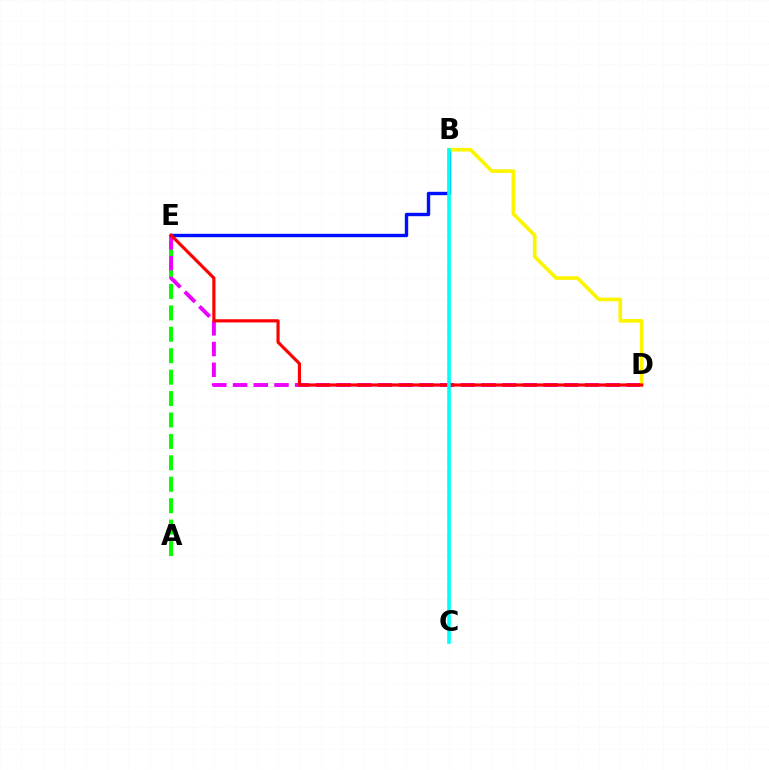{('A', 'E'): [{'color': '#08ff00', 'line_style': 'dashed', 'thickness': 2.91}], ('D', 'E'): [{'color': '#ee00ff', 'line_style': 'dashed', 'thickness': 2.81}, {'color': '#ff0000', 'line_style': 'solid', 'thickness': 2.28}], ('B', 'E'): [{'color': '#0010ff', 'line_style': 'solid', 'thickness': 2.44}], ('B', 'D'): [{'color': '#fcf500', 'line_style': 'solid', 'thickness': 2.63}], ('B', 'C'): [{'color': '#00fff6', 'line_style': 'solid', 'thickness': 2.59}]}